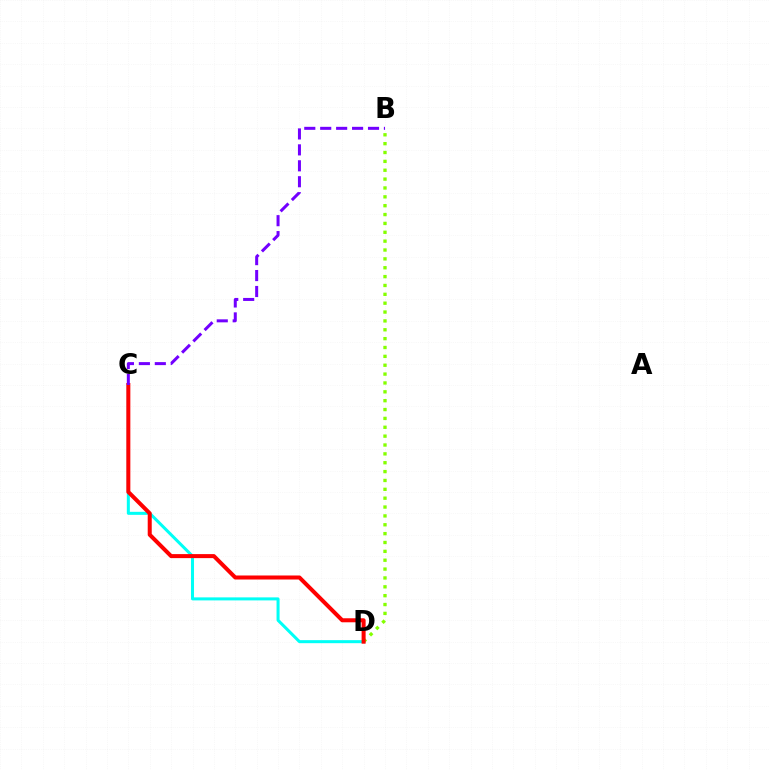{('C', 'D'): [{'color': '#00fff6', 'line_style': 'solid', 'thickness': 2.18}, {'color': '#ff0000', 'line_style': 'solid', 'thickness': 2.9}], ('B', 'D'): [{'color': '#84ff00', 'line_style': 'dotted', 'thickness': 2.41}], ('B', 'C'): [{'color': '#7200ff', 'line_style': 'dashed', 'thickness': 2.16}]}